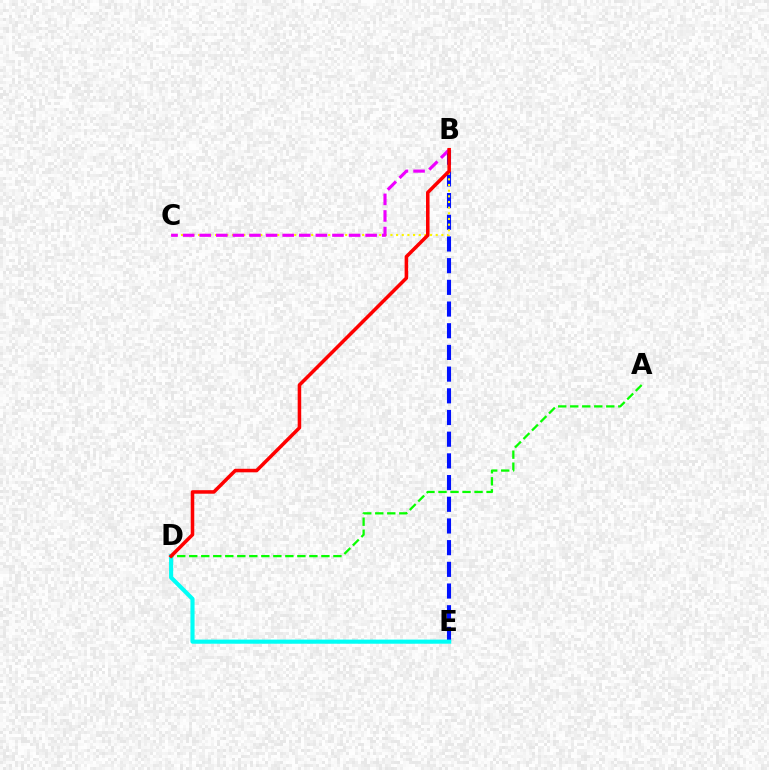{('B', 'E'): [{'color': '#0010ff', 'line_style': 'dashed', 'thickness': 2.95}], ('B', 'C'): [{'color': '#fcf500', 'line_style': 'dotted', 'thickness': 1.54}, {'color': '#ee00ff', 'line_style': 'dashed', 'thickness': 2.25}], ('D', 'E'): [{'color': '#00fff6', 'line_style': 'solid', 'thickness': 2.97}], ('A', 'D'): [{'color': '#08ff00', 'line_style': 'dashed', 'thickness': 1.63}], ('B', 'D'): [{'color': '#ff0000', 'line_style': 'solid', 'thickness': 2.54}]}